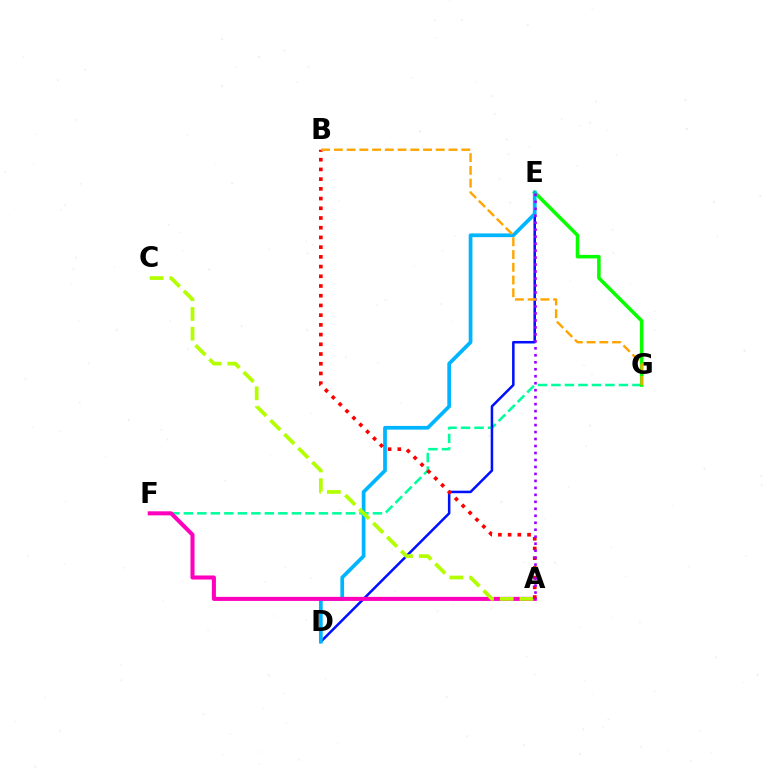{('F', 'G'): [{'color': '#00ff9d', 'line_style': 'dashed', 'thickness': 1.84}], ('D', 'E'): [{'color': '#0010ff', 'line_style': 'solid', 'thickness': 1.82}, {'color': '#00b5ff', 'line_style': 'solid', 'thickness': 2.68}], ('E', 'G'): [{'color': '#08ff00', 'line_style': 'solid', 'thickness': 2.55}], ('A', 'F'): [{'color': '#ff00bd', 'line_style': 'solid', 'thickness': 2.91}], ('A', 'C'): [{'color': '#b3ff00', 'line_style': 'dashed', 'thickness': 2.68}], ('A', 'B'): [{'color': '#ff0000', 'line_style': 'dotted', 'thickness': 2.64}], ('A', 'E'): [{'color': '#9b00ff', 'line_style': 'dotted', 'thickness': 1.9}], ('B', 'G'): [{'color': '#ffa500', 'line_style': 'dashed', 'thickness': 1.73}]}